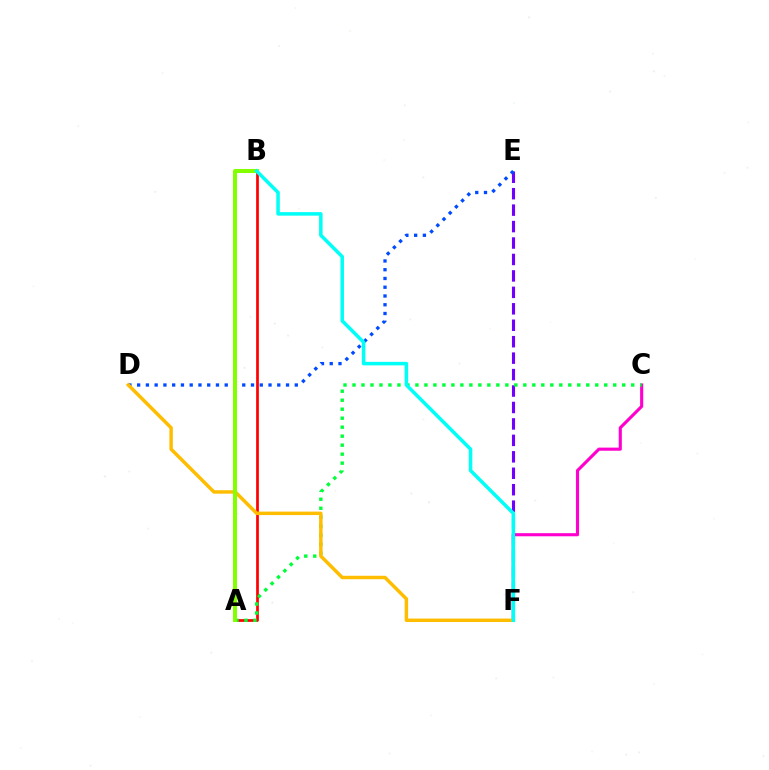{('A', 'B'): [{'color': '#ff0000', 'line_style': 'solid', 'thickness': 1.96}, {'color': '#84ff00', 'line_style': 'solid', 'thickness': 2.9}], ('C', 'F'): [{'color': '#ff00cf', 'line_style': 'solid', 'thickness': 2.24}], ('E', 'F'): [{'color': '#7200ff', 'line_style': 'dashed', 'thickness': 2.23}], ('A', 'C'): [{'color': '#00ff39', 'line_style': 'dotted', 'thickness': 2.44}], ('D', 'E'): [{'color': '#004bff', 'line_style': 'dotted', 'thickness': 2.38}], ('D', 'F'): [{'color': '#ffbd00', 'line_style': 'solid', 'thickness': 2.49}], ('B', 'F'): [{'color': '#00fff6', 'line_style': 'solid', 'thickness': 2.54}]}